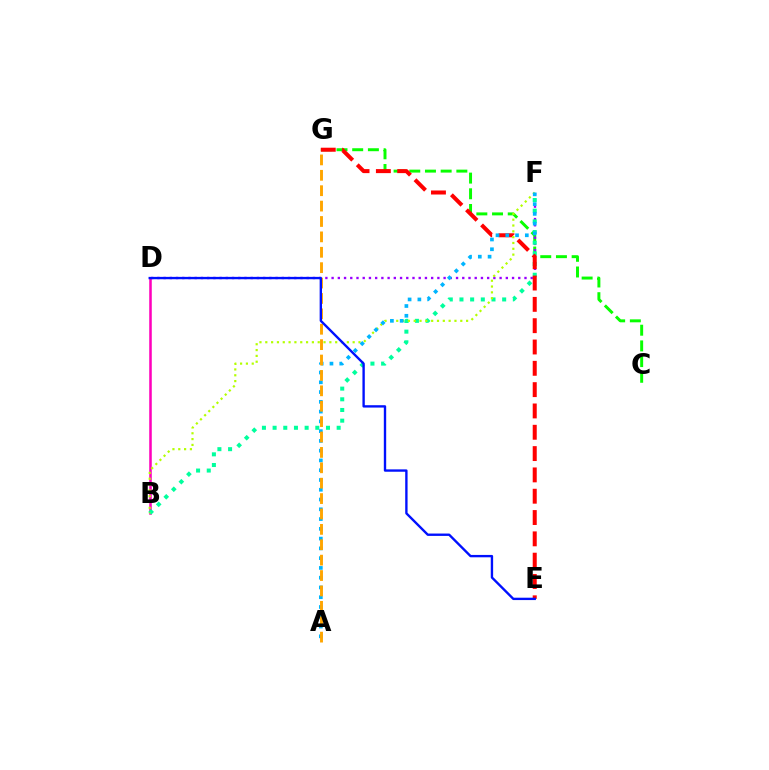{('C', 'G'): [{'color': '#08ff00', 'line_style': 'dashed', 'thickness': 2.13}], ('B', 'D'): [{'color': '#ff00bd', 'line_style': 'solid', 'thickness': 1.83}], ('D', 'F'): [{'color': '#9b00ff', 'line_style': 'dotted', 'thickness': 1.69}], ('B', 'F'): [{'color': '#00ff9d', 'line_style': 'dotted', 'thickness': 2.9}, {'color': '#b3ff00', 'line_style': 'dotted', 'thickness': 1.58}], ('E', 'G'): [{'color': '#ff0000', 'line_style': 'dashed', 'thickness': 2.9}], ('A', 'F'): [{'color': '#00b5ff', 'line_style': 'dotted', 'thickness': 2.65}], ('A', 'G'): [{'color': '#ffa500', 'line_style': 'dashed', 'thickness': 2.09}], ('D', 'E'): [{'color': '#0010ff', 'line_style': 'solid', 'thickness': 1.7}]}